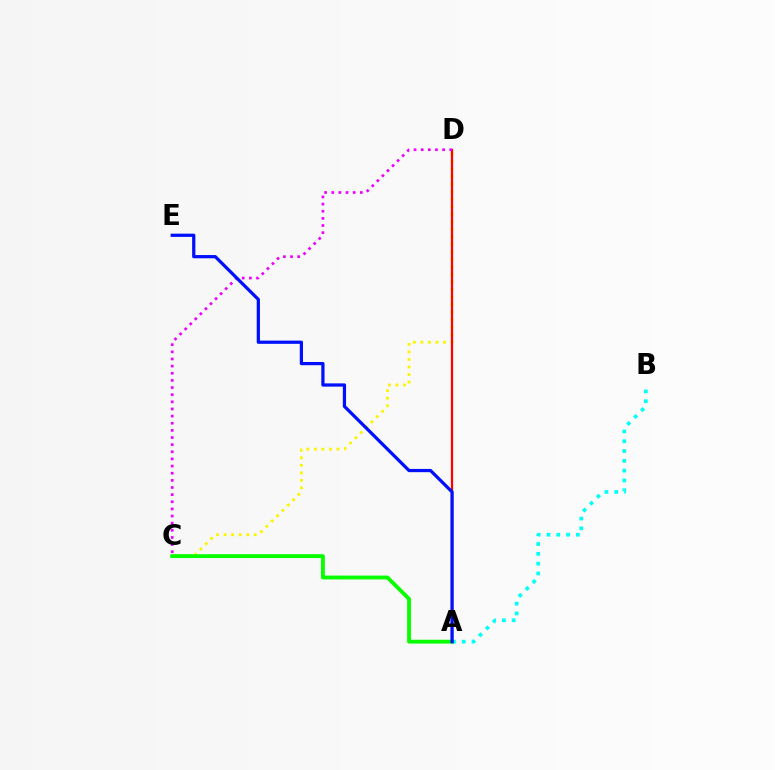{('C', 'D'): [{'color': '#fcf500', 'line_style': 'dotted', 'thickness': 2.05}, {'color': '#ee00ff', 'line_style': 'dotted', 'thickness': 1.94}], ('A', 'D'): [{'color': '#ff0000', 'line_style': 'solid', 'thickness': 1.61}], ('A', 'B'): [{'color': '#00fff6', 'line_style': 'dotted', 'thickness': 2.66}], ('A', 'C'): [{'color': '#08ff00', 'line_style': 'solid', 'thickness': 2.77}], ('A', 'E'): [{'color': '#0010ff', 'line_style': 'solid', 'thickness': 2.33}]}